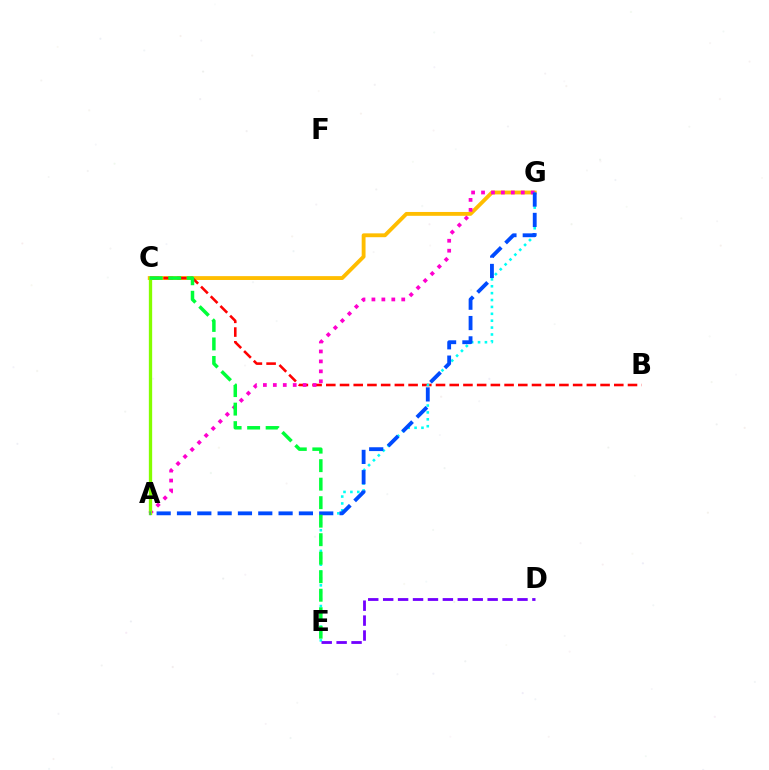{('C', 'G'): [{'color': '#ffbd00', 'line_style': 'solid', 'thickness': 2.78}], ('B', 'C'): [{'color': '#ff0000', 'line_style': 'dashed', 'thickness': 1.86}], ('E', 'G'): [{'color': '#00fff6', 'line_style': 'dotted', 'thickness': 1.87}], ('A', 'G'): [{'color': '#ff00cf', 'line_style': 'dotted', 'thickness': 2.7}, {'color': '#004bff', 'line_style': 'dashed', 'thickness': 2.76}], ('A', 'C'): [{'color': '#84ff00', 'line_style': 'solid', 'thickness': 2.39}], ('D', 'E'): [{'color': '#7200ff', 'line_style': 'dashed', 'thickness': 2.03}], ('C', 'E'): [{'color': '#00ff39', 'line_style': 'dashed', 'thickness': 2.51}]}